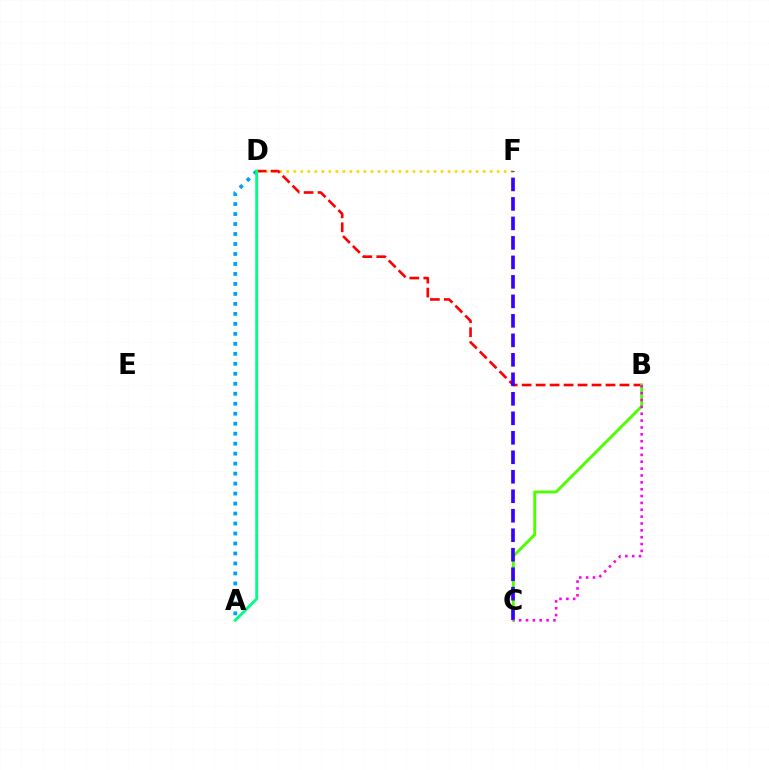{('D', 'F'): [{'color': '#ffd500', 'line_style': 'dotted', 'thickness': 1.91}], ('B', 'D'): [{'color': '#ff0000', 'line_style': 'dashed', 'thickness': 1.9}], ('A', 'D'): [{'color': '#009eff', 'line_style': 'dotted', 'thickness': 2.71}, {'color': '#00ff86', 'line_style': 'solid', 'thickness': 2.07}], ('B', 'C'): [{'color': '#4fff00', 'line_style': 'solid', 'thickness': 2.1}, {'color': '#ff00ed', 'line_style': 'dotted', 'thickness': 1.86}], ('C', 'F'): [{'color': '#3700ff', 'line_style': 'dashed', 'thickness': 2.65}]}